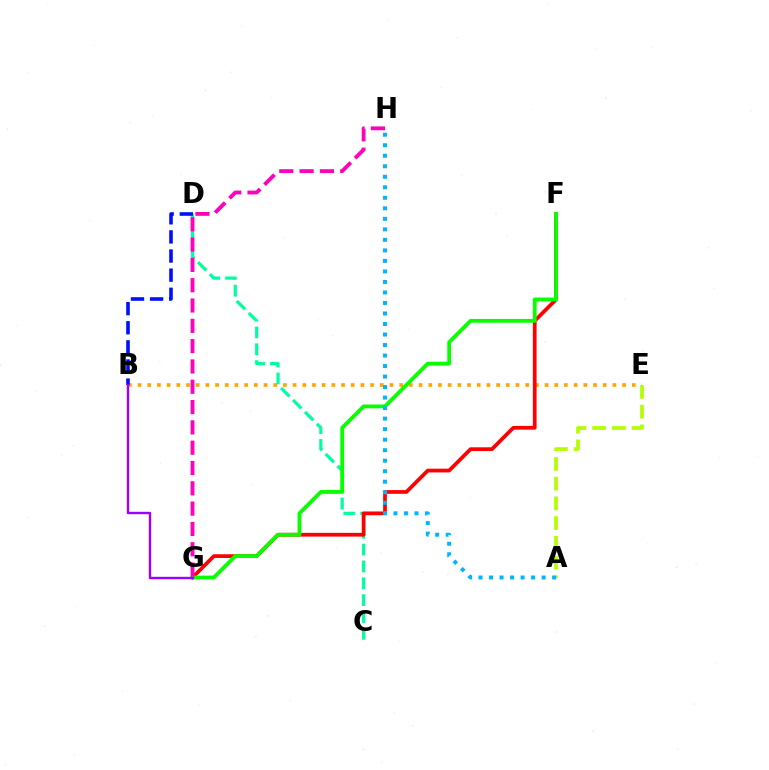{('C', 'D'): [{'color': '#00ff9d', 'line_style': 'dashed', 'thickness': 2.29}], ('B', 'E'): [{'color': '#ffa500', 'line_style': 'dotted', 'thickness': 2.63}], ('B', 'D'): [{'color': '#0010ff', 'line_style': 'dashed', 'thickness': 2.6}], ('A', 'E'): [{'color': '#b3ff00', 'line_style': 'dashed', 'thickness': 2.68}], ('F', 'G'): [{'color': '#ff0000', 'line_style': 'solid', 'thickness': 2.69}, {'color': '#08ff00', 'line_style': 'solid', 'thickness': 2.74}], ('A', 'H'): [{'color': '#00b5ff', 'line_style': 'dotted', 'thickness': 2.86}], ('G', 'H'): [{'color': '#ff00bd', 'line_style': 'dashed', 'thickness': 2.76}], ('B', 'G'): [{'color': '#9b00ff', 'line_style': 'solid', 'thickness': 1.73}]}